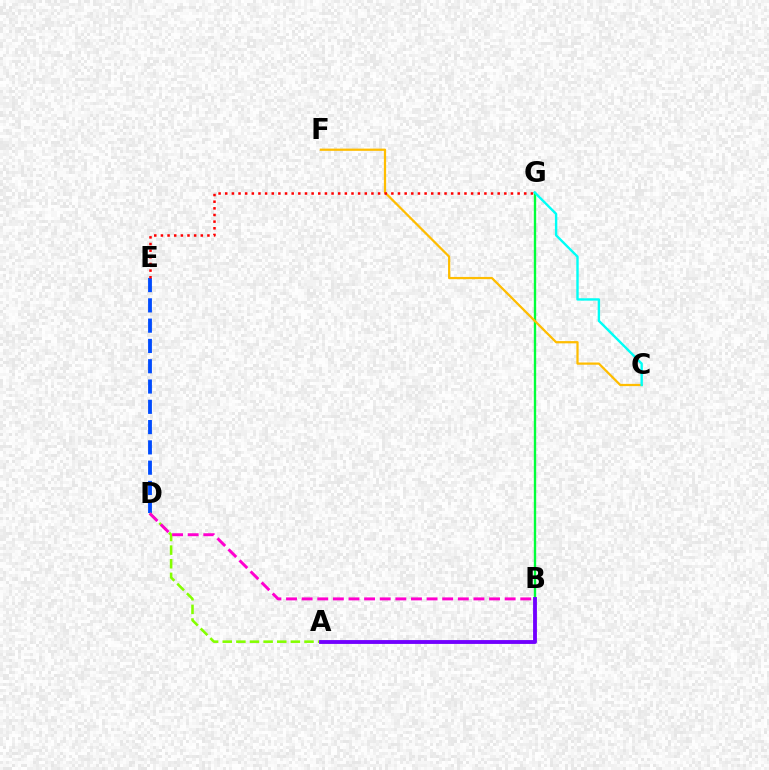{('B', 'G'): [{'color': '#00ff39', 'line_style': 'solid', 'thickness': 1.7}], ('C', 'F'): [{'color': '#ffbd00', 'line_style': 'solid', 'thickness': 1.61}], ('C', 'G'): [{'color': '#00fff6', 'line_style': 'solid', 'thickness': 1.72}], ('D', 'E'): [{'color': '#004bff', 'line_style': 'dashed', 'thickness': 2.76}], ('A', 'D'): [{'color': '#84ff00', 'line_style': 'dashed', 'thickness': 1.85}], ('A', 'B'): [{'color': '#7200ff', 'line_style': 'solid', 'thickness': 2.77}], ('E', 'G'): [{'color': '#ff0000', 'line_style': 'dotted', 'thickness': 1.81}], ('B', 'D'): [{'color': '#ff00cf', 'line_style': 'dashed', 'thickness': 2.12}]}